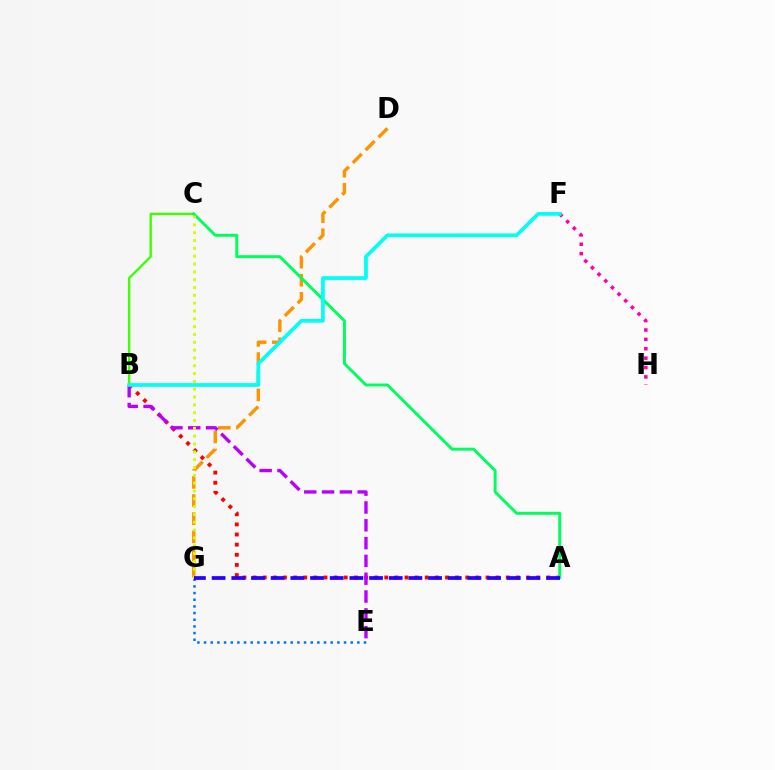{('D', 'G'): [{'color': '#ff9400', 'line_style': 'dashed', 'thickness': 2.46}], ('F', 'H'): [{'color': '#ff00ac', 'line_style': 'dotted', 'thickness': 2.55}], ('B', 'C'): [{'color': '#3dff00', 'line_style': 'solid', 'thickness': 1.68}], ('A', 'B'): [{'color': '#ff0000', 'line_style': 'dotted', 'thickness': 2.75}], ('B', 'E'): [{'color': '#b900ff', 'line_style': 'dashed', 'thickness': 2.42}], ('E', 'G'): [{'color': '#0074ff', 'line_style': 'dotted', 'thickness': 1.81}], ('A', 'C'): [{'color': '#00ff5c', 'line_style': 'solid', 'thickness': 2.12}], ('C', 'G'): [{'color': '#d1ff00', 'line_style': 'dotted', 'thickness': 2.13}], ('B', 'F'): [{'color': '#00fff6', 'line_style': 'solid', 'thickness': 2.67}], ('A', 'G'): [{'color': '#2500ff', 'line_style': 'dashed', 'thickness': 2.67}]}